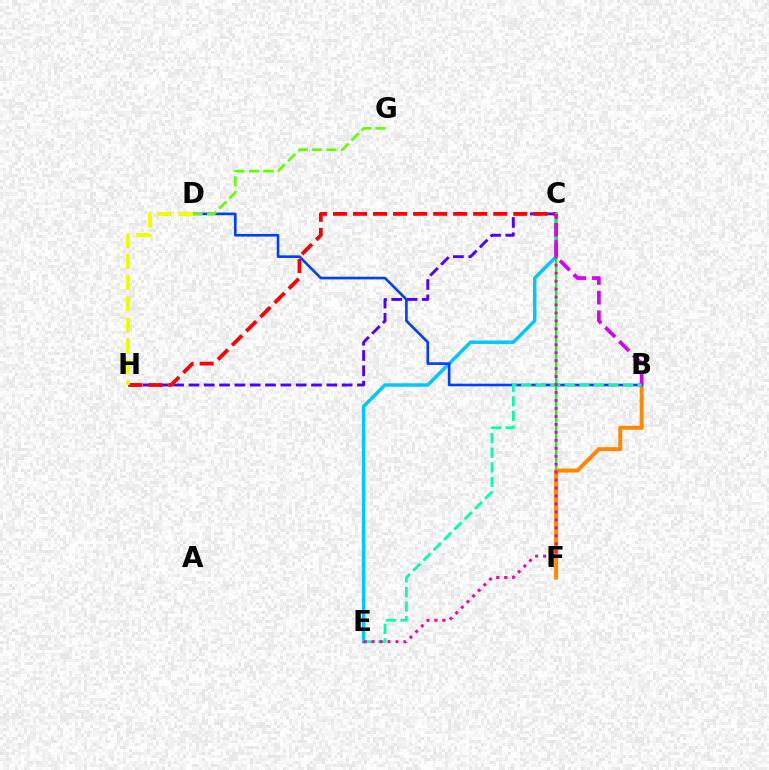{('C', 'E'): [{'color': '#00c7ff', 'line_style': 'solid', 'thickness': 2.48}, {'color': '#ff00a0', 'line_style': 'dotted', 'thickness': 2.16}], ('C', 'H'): [{'color': '#4f00ff', 'line_style': 'dashed', 'thickness': 2.08}, {'color': '#ff0000', 'line_style': 'dashed', 'thickness': 2.72}], ('C', 'F'): [{'color': '#00ff27', 'line_style': 'solid', 'thickness': 1.6}], ('B', 'F'): [{'color': '#ff8800', 'line_style': 'solid', 'thickness': 2.86}], ('B', 'D'): [{'color': '#003fff', 'line_style': 'solid', 'thickness': 1.89}], ('B', 'C'): [{'color': '#d600ff', 'line_style': 'dashed', 'thickness': 2.67}], ('B', 'E'): [{'color': '#00ffaf', 'line_style': 'dashed', 'thickness': 1.98}], ('D', 'G'): [{'color': '#66ff00', 'line_style': 'dashed', 'thickness': 1.96}], ('D', 'H'): [{'color': '#eeff00', 'line_style': 'dashed', 'thickness': 2.86}]}